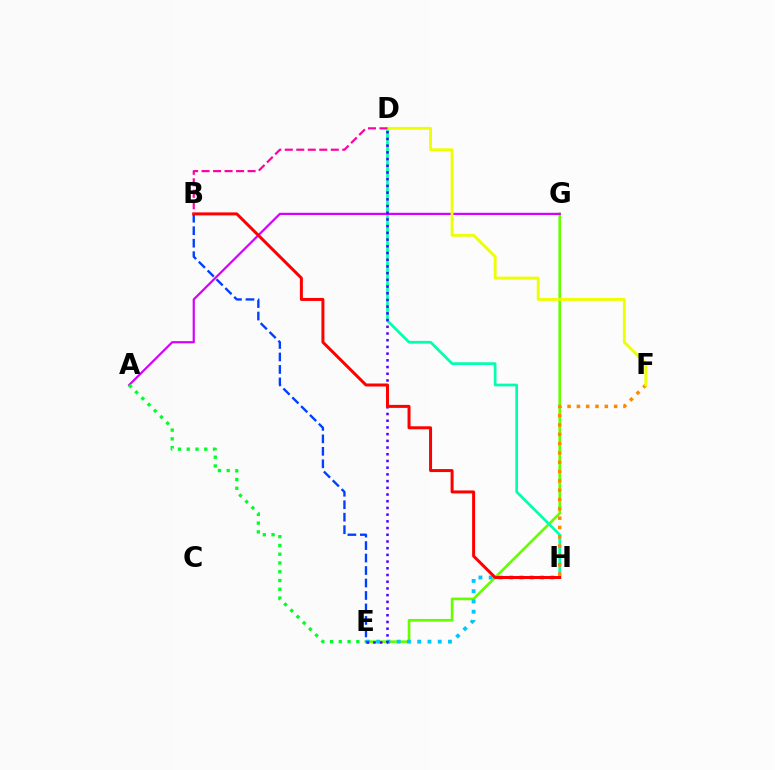{('E', 'G'): [{'color': '#66ff00', 'line_style': 'solid', 'thickness': 1.92}], ('E', 'H'): [{'color': '#00c7ff', 'line_style': 'dotted', 'thickness': 2.79}], ('D', 'H'): [{'color': '#00ffaf', 'line_style': 'solid', 'thickness': 1.95}], ('B', 'E'): [{'color': '#003fff', 'line_style': 'dashed', 'thickness': 1.69}], ('F', 'H'): [{'color': '#ff8800', 'line_style': 'dotted', 'thickness': 2.53}], ('A', 'G'): [{'color': '#d600ff', 'line_style': 'solid', 'thickness': 1.59}], ('D', 'E'): [{'color': '#4f00ff', 'line_style': 'dotted', 'thickness': 1.82}], ('A', 'E'): [{'color': '#00ff27', 'line_style': 'dotted', 'thickness': 2.38}], ('D', 'F'): [{'color': '#eeff00', 'line_style': 'solid', 'thickness': 2.06}], ('B', 'H'): [{'color': '#ff0000', 'line_style': 'solid', 'thickness': 2.16}], ('B', 'D'): [{'color': '#ff00a0', 'line_style': 'dashed', 'thickness': 1.56}]}